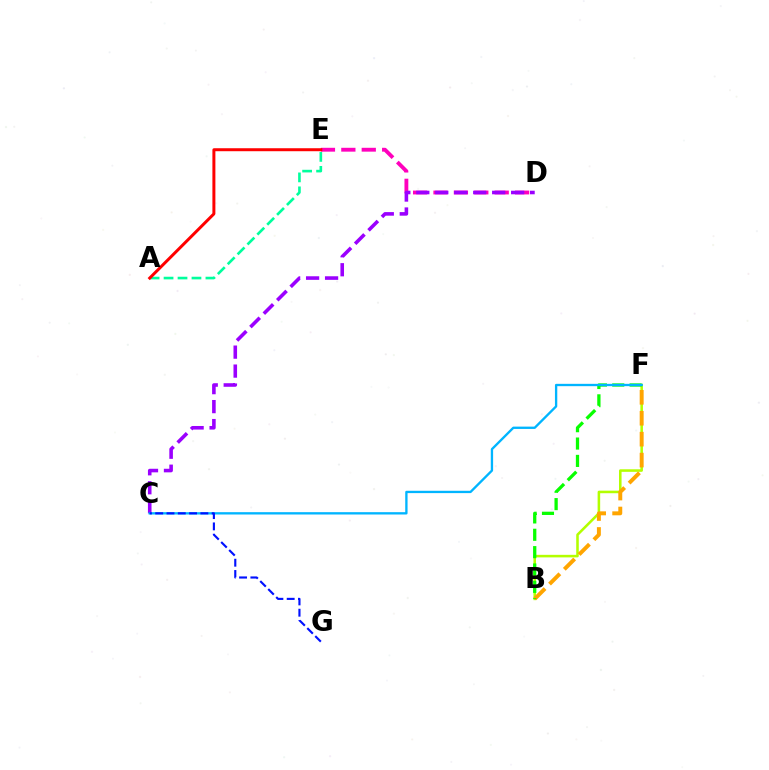{('D', 'E'): [{'color': '#ff00bd', 'line_style': 'dashed', 'thickness': 2.77}], ('A', 'E'): [{'color': '#00ff9d', 'line_style': 'dashed', 'thickness': 1.9}, {'color': '#ff0000', 'line_style': 'solid', 'thickness': 2.15}], ('B', 'F'): [{'color': '#b3ff00', 'line_style': 'solid', 'thickness': 1.84}, {'color': '#ffa500', 'line_style': 'dashed', 'thickness': 2.84}, {'color': '#08ff00', 'line_style': 'dashed', 'thickness': 2.36}], ('C', 'D'): [{'color': '#9b00ff', 'line_style': 'dashed', 'thickness': 2.58}], ('C', 'F'): [{'color': '#00b5ff', 'line_style': 'solid', 'thickness': 1.68}], ('C', 'G'): [{'color': '#0010ff', 'line_style': 'dashed', 'thickness': 1.53}]}